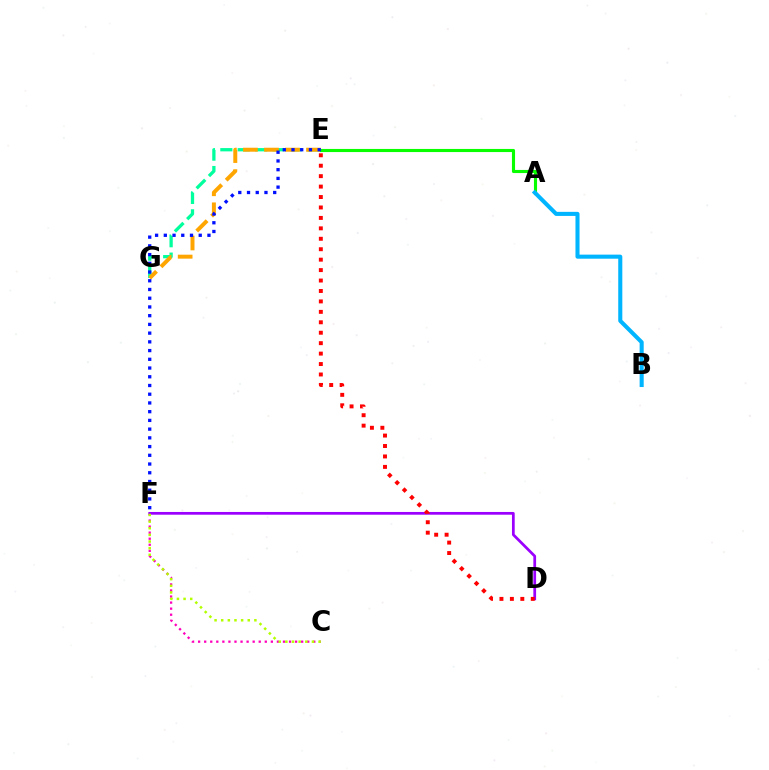{('E', 'G'): [{'color': '#00ff9d', 'line_style': 'dashed', 'thickness': 2.36}, {'color': '#ffa500', 'line_style': 'dashed', 'thickness': 2.86}], ('C', 'F'): [{'color': '#ff00bd', 'line_style': 'dotted', 'thickness': 1.65}, {'color': '#b3ff00', 'line_style': 'dotted', 'thickness': 1.8}], ('D', 'F'): [{'color': '#9b00ff', 'line_style': 'solid', 'thickness': 1.97}], ('A', 'E'): [{'color': '#08ff00', 'line_style': 'solid', 'thickness': 2.24}], ('E', 'F'): [{'color': '#0010ff', 'line_style': 'dotted', 'thickness': 2.37}], ('A', 'B'): [{'color': '#00b5ff', 'line_style': 'solid', 'thickness': 2.93}], ('D', 'E'): [{'color': '#ff0000', 'line_style': 'dotted', 'thickness': 2.84}]}